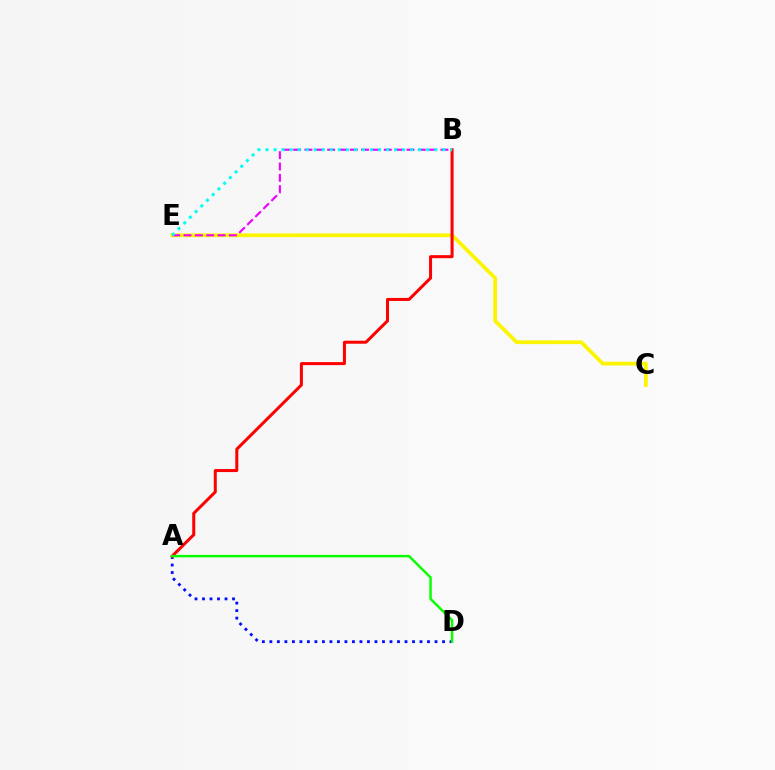{('A', 'D'): [{'color': '#0010ff', 'line_style': 'dotted', 'thickness': 2.04}, {'color': '#08ff00', 'line_style': 'solid', 'thickness': 1.77}], ('C', 'E'): [{'color': '#fcf500', 'line_style': 'solid', 'thickness': 2.71}], ('A', 'B'): [{'color': '#ff0000', 'line_style': 'solid', 'thickness': 2.17}], ('B', 'E'): [{'color': '#ee00ff', 'line_style': 'dashed', 'thickness': 1.54}, {'color': '#00fff6', 'line_style': 'dotted', 'thickness': 2.18}]}